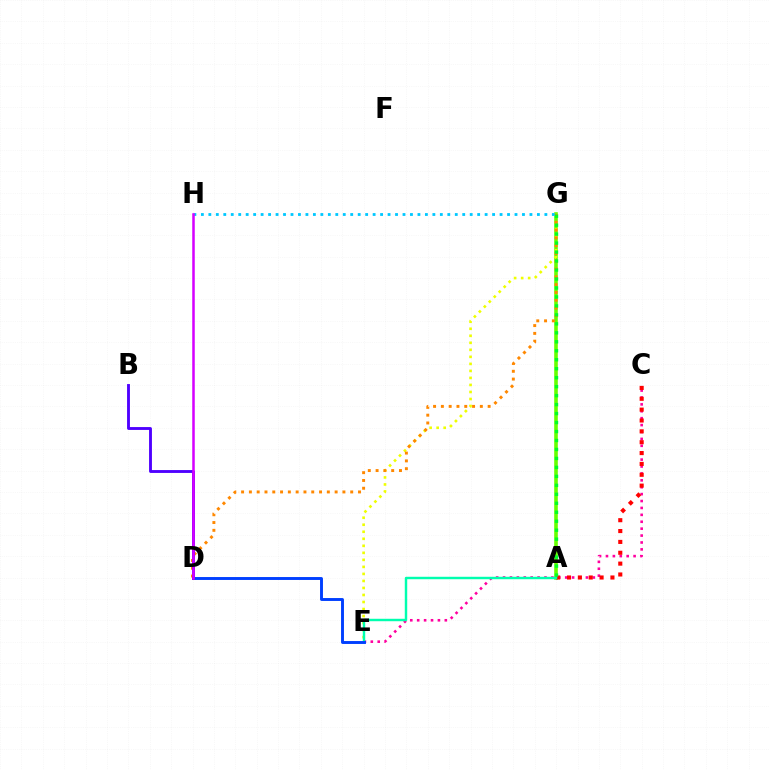{('A', 'G'): [{'color': '#66ff00', 'line_style': 'solid', 'thickness': 2.6}, {'color': '#00ff27', 'line_style': 'dotted', 'thickness': 2.44}], ('E', 'G'): [{'color': '#eeff00', 'line_style': 'dotted', 'thickness': 1.91}], ('D', 'G'): [{'color': '#ff8800', 'line_style': 'dotted', 'thickness': 2.12}], ('C', 'E'): [{'color': '#ff00a0', 'line_style': 'dotted', 'thickness': 1.88}], ('A', 'C'): [{'color': '#ff0000', 'line_style': 'dotted', 'thickness': 2.95}], ('A', 'E'): [{'color': '#00ffaf', 'line_style': 'solid', 'thickness': 1.75}], ('D', 'E'): [{'color': '#003fff', 'line_style': 'solid', 'thickness': 2.09}], ('B', 'D'): [{'color': '#4f00ff', 'line_style': 'solid', 'thickness': 2.06}], ('G', 'H'): [{'color': '#00c7ff', 'line_style': 'dotted', 'thickness': 2.03}], ('D', 'H'): [{'color': '#d600ff', 'line_style': 'solid', 'thickness': 1.81}]}